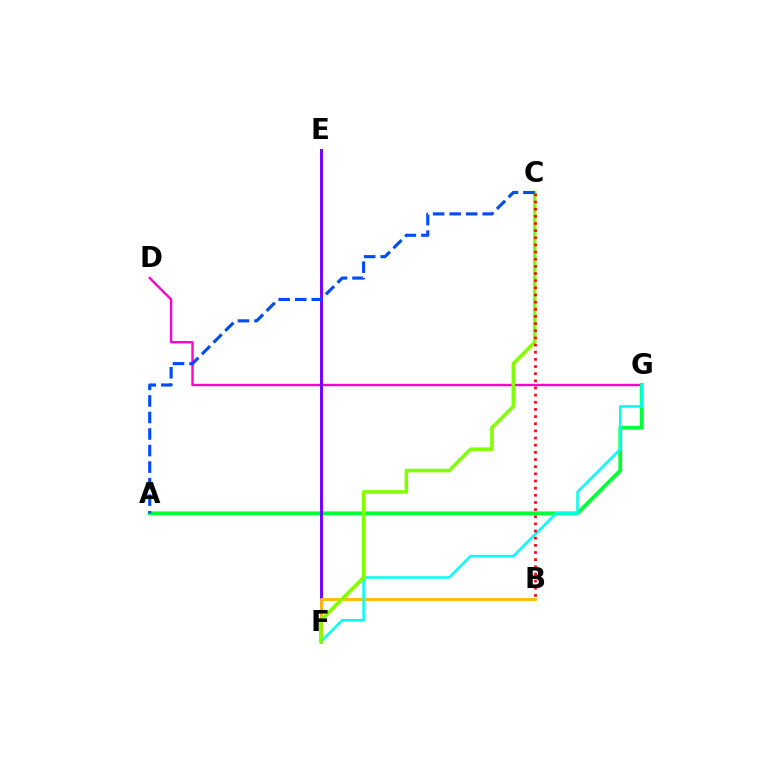{('D', 'G'): [{'color': '#ff00cf', 'line_style': 'solid', 'thickness': 1.72}], ('A', 'G'): [{'color': '#00ff39', 'line_style': 'solid', 'thickness': 2.73}], ('E', 'F'): [{'color': '#7200ff', 'line_style': 'solid', 'thickness': 2.11}], ('B', 'F'): [{'color': '#ffbd00', 'line_style': 'solid', 'thickness': 2.06}], ('F', 'G'): [{'color': '#00fff6', 'line_style': 'solid', 'thickness': 1.8}], ('C', 'F'): [{'color': '#84ff00', 'line_style': 'solid', 'thickness': 2.57}], ('A', 'C'): [{'color': '#004bff', 'line_style': 'dashed', 'thickness': 2.25}], ('B', 'C'): [{'color': '#ff0000', 'line_style': 'dotted', 'thickness': 1.94}]}